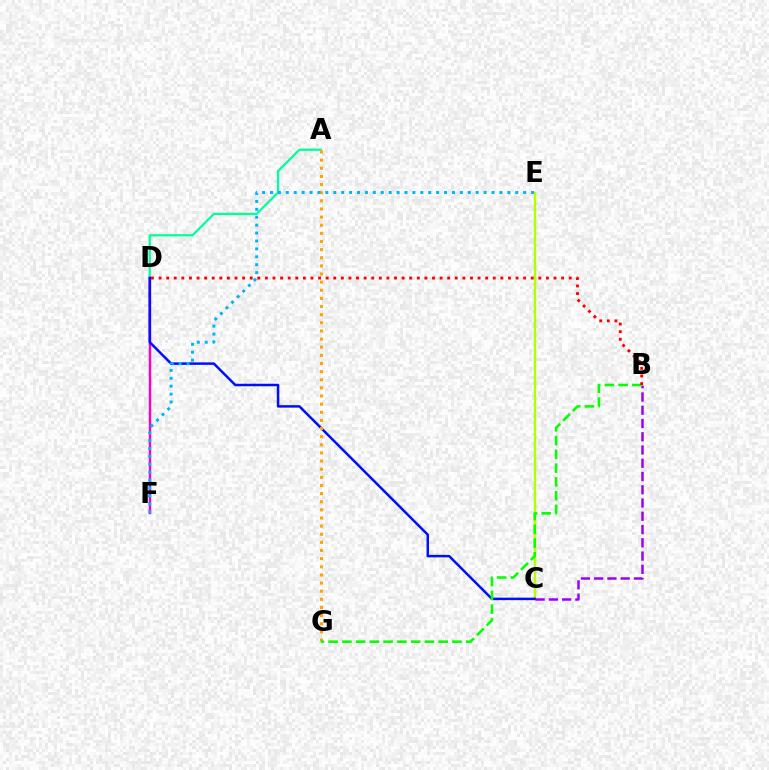{('C', 'E'): [{'color': '#b3ff00', 'line_style': 'solid', 'thickness': 1.73}], ('A', 'D'): [{'color': '#00ff9d', 'line_style': 'solid', 'thickness': 1.61}], ('D', 'F'): [{'color': '#ff00bd', 'line_style': 'solid', 'thickness': 1.76}], ('C', 'D'): [{'color': '#0010ff', 'line_style': 'solid', 'thickness': 1.8}], ('A', 'G'): [{'color': '#ffa500', 'line_style': 'dotted', 'thickness': 2.21}], ('B', 'C'): [{'color': '#9b00ff', 'line_style': 'dashed', 'thickness': 1.8}], ('B', 'G'): [{'color': '#08ff00', 'line_style': 'dashed', 'thickness': 1.87}], ('E', 'F'): [{'color': '#00b5ff', 'line_style': 'dotted', 'thickness': 2.15}], ('B', 'D'): [{'color': '#ff0000', 'line_style': 'dotted', 'thickness': 2.06}]}